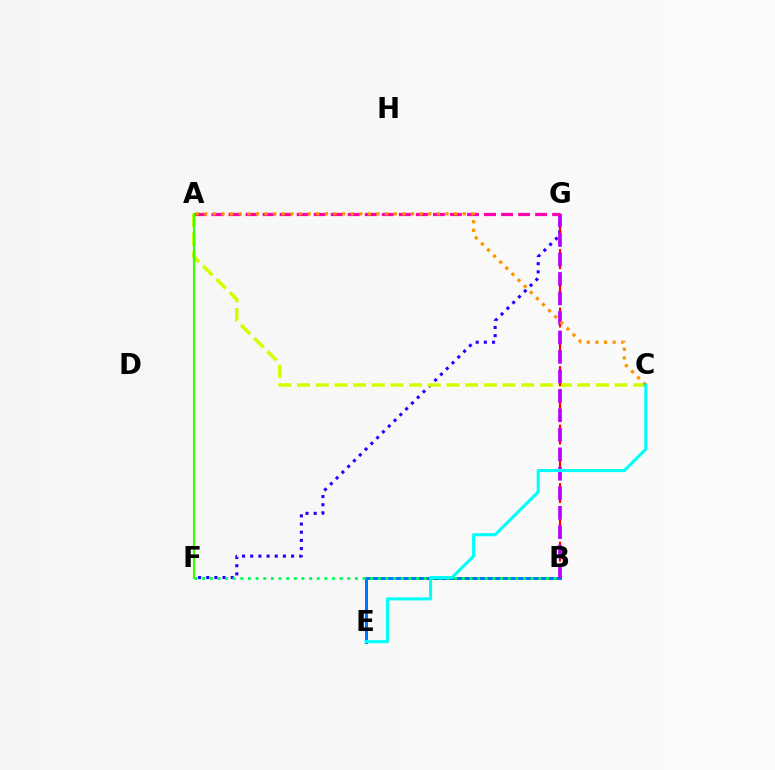{('F', 'G'): [{'color': '#2500ff', 'line_style': 'dotted', 'thickness': 2.22}], ('B', 'E'): [{'color': '#0074ff', 'line_style': 'solid', 'thickness': 2.17}], ('A', 'C'): [{'color': '#d1ff00', 'line_style': 'dashed', 'thickness': 2.54}, {'color': '#ff9400', 'line_style': 'dotted', 'thickness': 2.34}], ('B', 'G'): [{'color': '#ff0000', 'line_style': 'dashed', 'thickness': 1.59}, {'color': '#b900ff', 'line_style': 'dashed', 'thickness': 2.65}], ('B', 'F'): [{'color': '#00ff5c', 'line_style': 'dotted', 'thickness': 2.08}], ('A', 'G'): [{'color': '#ff00ac', 'line_style': 'dashed', 'thickness': 2.31}], ('A', 'F'): [{'color': '#3dff00', 'line_style': 'solid', 'thickness': 1.56}], ('C', 'E'): [{'color': '#00fff6', 'line_style': 'solid', 'thickness': 2.21}]}